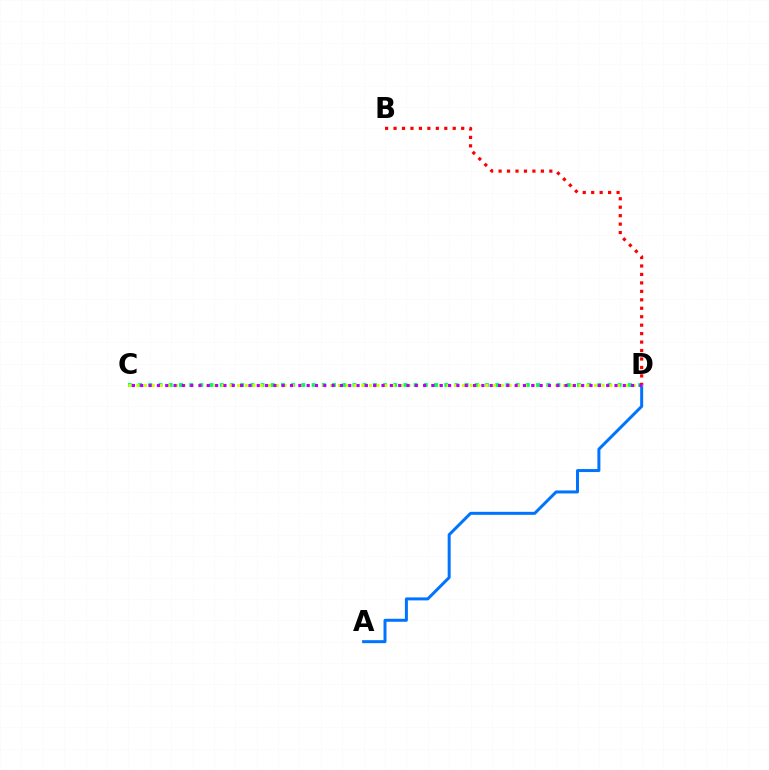{('A', 'D'): [{'color': '#0074ff', 'line_style': 'solid', 'thickness': 2.16}], ('C', 'D'): [{'color': '#00ff5c', 'line_style': 'dotted', 'thickness': 2.77}, {'color': '#d1ff00', 'line_style': 'dotted', 'thickness': 2.11}, {'color': '#b900ff', 'line_style': 'dotted', 'thickness': 2.26}], ('B', 'D'): [{'color': '#ff0000', 'line_style': 'dotted', 'thickness': 2.3}]}